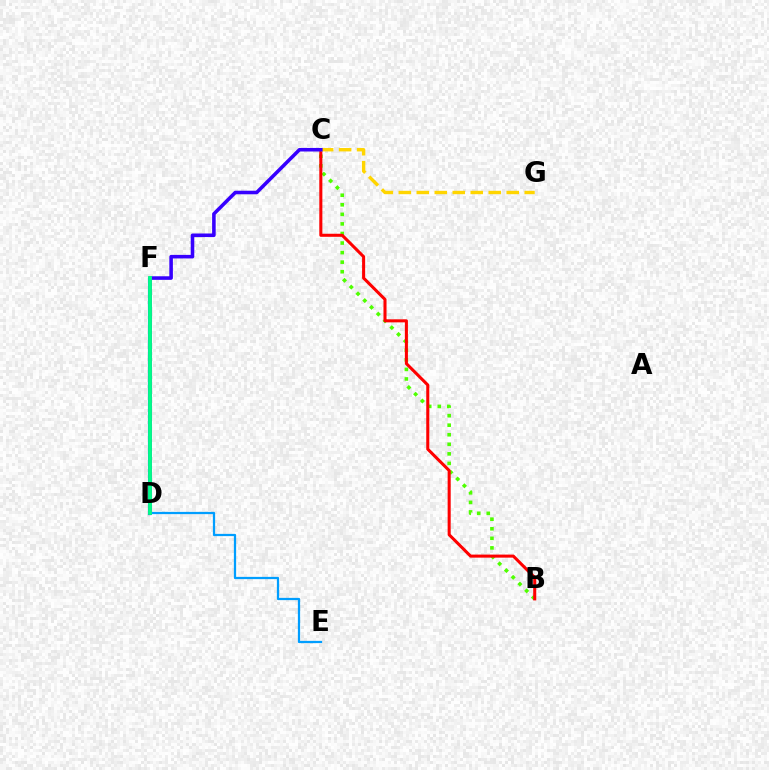{('B', 'C'): [{'color': '#4fff00', 'line_style': 'dotted', 'thickness': 2.6}, {'color': '#ff0000', 'line_style': 'solid', 'thickness': 2.2}], ('D', 'F'): [{'color': '#ff00ed', 'line_style': 'solid', 'thickness': 2.06}, {'color': '#00ff86', 'line_style': 'solid', 'thickness': 2.77}], ('C', 'G'): [{'color': '#ffd500', 'line_style': 'dashed', 'thickness': 2.44}], ('C', 'D'): [{'color': '#3700ff', 'line_style': 'solid', 'thickness': 2.57}], ('D', 'E'): [{'color': '#009eff', 'line_style': 'solid', 'thickness': 1.62}]}